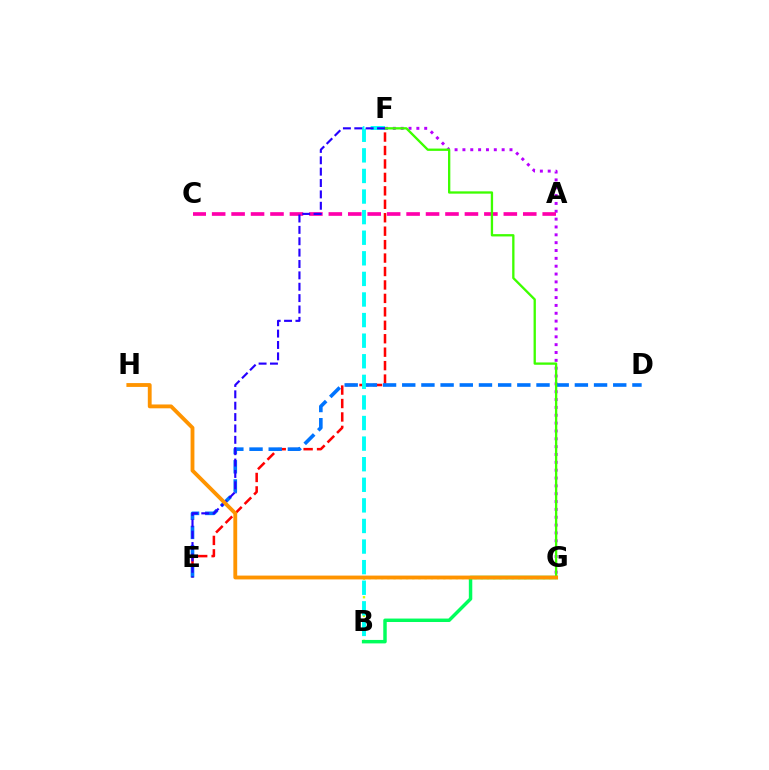{('E', 'F'): [{'color': '#ff0000', 'line_style': 'dashed', 'thickness': 1.83}, {'color': '#2500ff', 'line_style': 'dashed', 'thickness': 1.55}], ('F', 'G'): [{'color': '#b900ff', 'line_style': 'dotted', 'thickness': 2.13}, {'color': '#3dff00', 'line_style': 'solid', 'thickness': 1.67}], ('B', 'G'): [{'color': '#d1ff00', 'line_style': 'dotted', 'thickness': 1.69}, {'color': '#00ff5c', 'line_style': 'solid', 'thickness': 2.49}], ('A', 'C'): [{'color': '#ff00ac', 'line_style': 'dashed', 'thickness': 2.64}], ('D', 'E'): [{'color': '#0074ff', 'line_style': 'dashed', 'thickness': 2.61}], ('B', 'F'): [{'color': '#00fff6', 'line_style': 'dashed', 'thickness': 2.8}], ('G', 'H'): [{'color': '#ff9400', 'line_style': 'solid', 'thickness': 2.76}]}